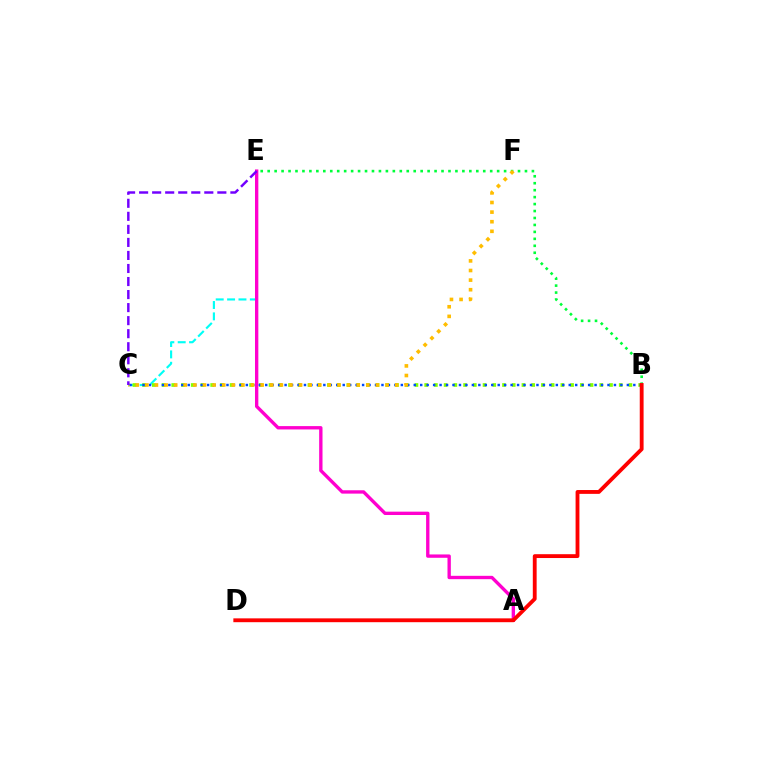{('C', 'E'): [{'color': '#00fff6', 'line_style': 'dashed', 'thickness': 1.55}, {'color': '#7200ff', 'line_style': 'dashed', 'thickness': 1.77}], ('B', 'E'): [{'color': '#00ff39', 'line_style': 'dotted', 'thickness': 1.89}], ('B', 'C'): [{'color': '#84ff00', 'line_style': 'dotted', 'thickness': 2.64}, {'color': '#004bff', 'line_style': 'dotted', 'thickness': 1.75}], ('A', 'E'): [{'color': '#ff00cf', 'line_style': 'solid', 'thickness': 2.41}], ('B', 'D'): [{'color': '#ff0000', 'line_style': 'solid', 'thickness': 2.76}], ('C', 'F'): [{'color': '#ffbd00', 'line_style': 'dotted', 'thickness': 2.61}]}